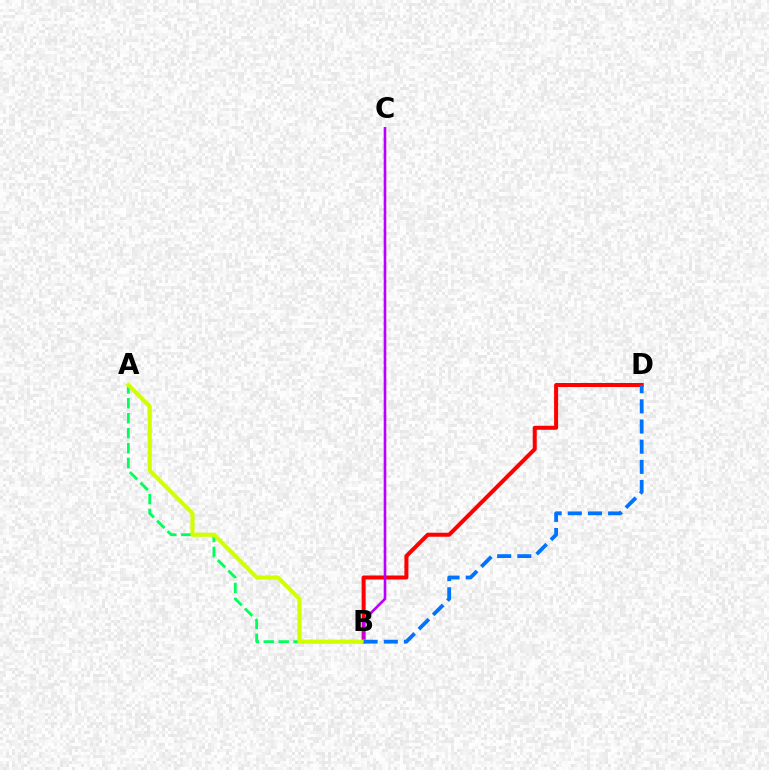{('B', 'D'): [{'color': '#ff0000', 'line_style': 'solid', 'thickness': 2.89}, {'color': '#0074ff', 'line_style': 'dashed', 'thickness': 2.74}], ('A', 'B'): [{'color': '#00ff5c', 'line_style': 'dashed', 'thickness': 2.03}, {'color': '#d1ff00', 'line_style': 'solid', 'thickness': 2.95}], ('B', 'C'): [{'color': '#b900ff', 'line_style': 'solid', 'thickness': 1.89}]}